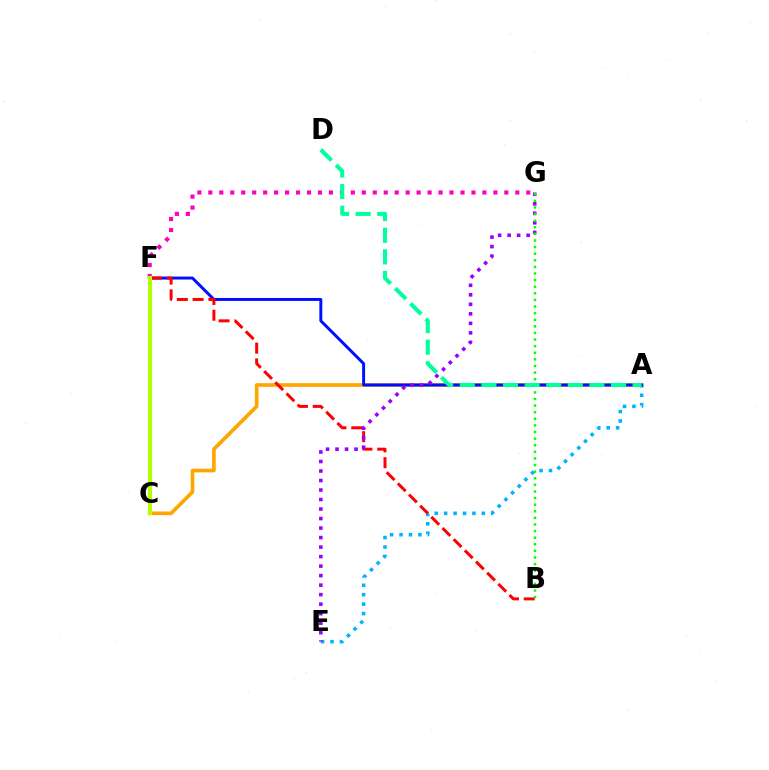{('A', 'C'): [{'color': '#ffa500', 'line_style': 'solid', 'thickness': 2.63}], ('A', 'E'): [{'color': '#00b5ff', 'line_style': 'dotted', 'thickness': 2.56}], ('F', 'G'): [{'color': '#ff00bd', 'line_style': 'dotted', 'thickness': 2.98}], ('A', 'F'): [{'color': '#0010ff', 'line_style': 'solid', 'thickness': 2.12}], ('B', 'F'): [{'color': '#ff0000', 'line_style': 'dashed', 'thickness': 2.14}], ('E', 'G'): [{'color': '#9b00ff', 'line_style': 'dotted', 'thickness': 2.58}], ('B', 'G'): [{'color': '#08ff00', 'line_style': 'dotted', 'thickness': 1.79}], ('C', 'F'): [{'color': '#b3ff00', 'line_style': 'solid', 'thickness': 2.93}], ('A', 'D'): [{'color': '#00ff9d', 'line_style': 'dashed', 'thickness': 2.94}]}